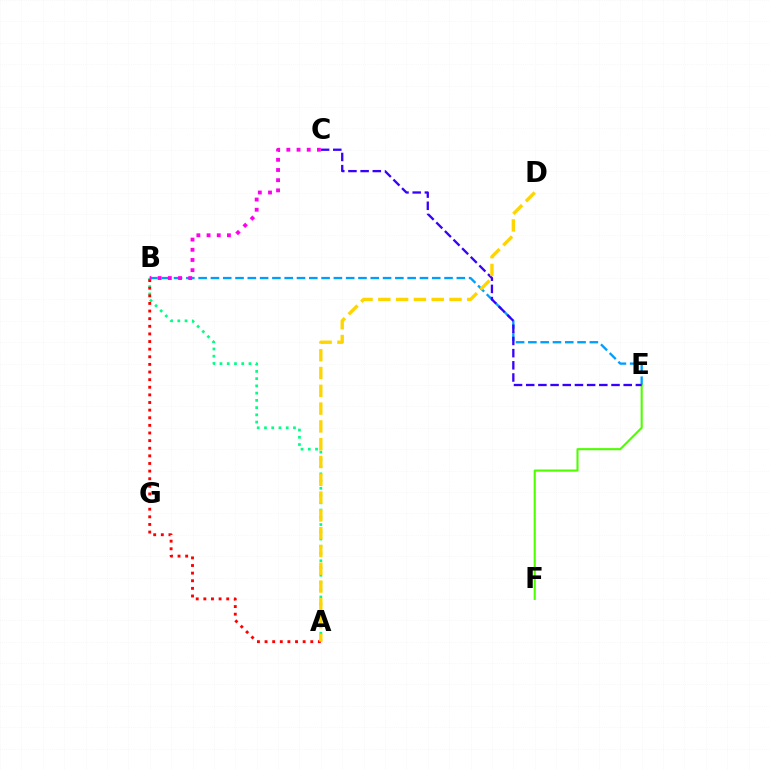{('A', 'B'): [{'color': '#00ff86', 'line_style': 'dotted', 'thickness': 1.97}, {'color': '#ff0000', 'line_style': 'dotted', 'thickness': 2.07}], ('B', 'E'): [{'color': '#009eff', 'line_style': 'dashed', 'thickness': 1.67}], ('E', 'F'): [{'color': '#4fff00', 'line_style': 'solid', 'thickness': 1.52}], ('C', 'E'): [{'color': '#3700ff', 'line_style': 'dashed', 'thickness': 1.66}], ('A', 'D'): [{'color': '#ffd500', 'line_style': 'dashed', 'thickness': 2.42}], ('B', 'C'): [{'color': '#ff00ed', 'line_style': 'dotted', 'thickness': 2.77}]}